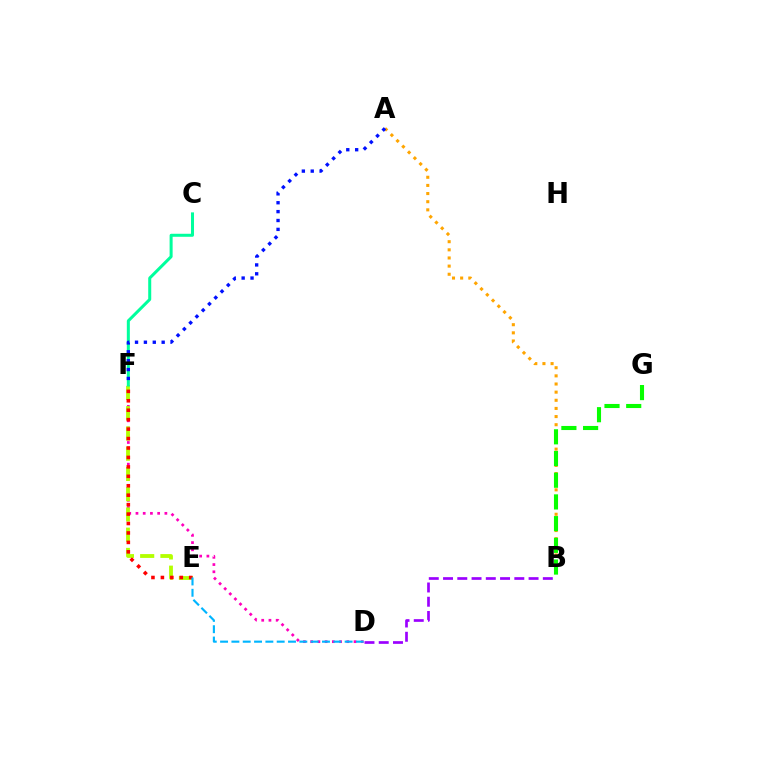{('D', 'F'): [{'color': '#ff00bd', 'line_style': 'dotted', 'thickness': 1.96}], ('A', 'B'): [{'color': '#ffa500', 'line_style': 'dotted', 'thickness': 2.21}], ('E', 'F'): [{'color': '#b3ff00', 'line_style': 'dashed', 'thickness': 2.75}, {'color': '#ff0000', 'line_style': 'dotted', 'thickness': 2.56}], ('B', 'G'): [{'color': '#08ff00', 'line_style': 'dashed', 'thickness': 2.95}], ('C', 'F'): [{'color': '#00ff9d', 'line_style': 'solid', 'thickness': 2.17}], ('A', 'F'): [{'color': '#0010ff', 'line_style': 'dotted', 'thickness': 2.41}], ('D', 'E'): [{'color': '#00b5ff', 'line_style': 'dashed', 'thickness': 1.54}], ('B', 'D'): [{'color': '#9b00ff', 'line_style': 'dashed', 'thickness': 1.94}]}